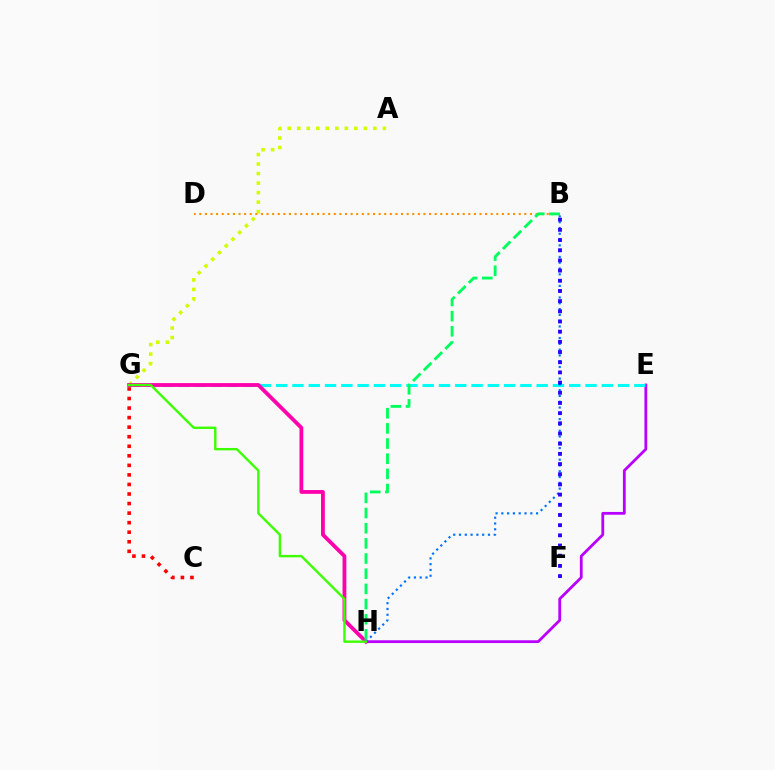{('A', 'G'): [{'color': '#d1ff00', 'line_style': 'dotted', 'thickness': 2.59}], ('E', 'H'): [{'color': '#b900ff', 'line_style': 'solid', 'thickness': 2.01}], ('E', 'G'): [{'color': '#00fff6', 'line_style': 'dashed', 'thickness': 2.21}], ('G', 'H'): [{'color': '#ff00ac', 'line_style': 'solid', 'thickness': 2.74}, {'color': '#3dff00', 'line_style': 'solid', 'thickness': 1.72}], ('B', 'D'): [{'color': '#ff9400', 'line_style': 'dotted', 'thickness': 1.52}], ('B', 'H'): [{'color': '#00ff5c', 'line_style': 'dashed', 'thickness': 2.06}, {'color': '#0074ff', 'line_style': 'dotted', 'thickness': 1.57}], ('C', 'G'): [{'color': '#ff0000', 'line_style': 'dotted', 'thickness': 2.59}], ('B', 'F'): [{'color': '#2500ff', 'line_style': 'dotted', 'thickness': 2.77}]}